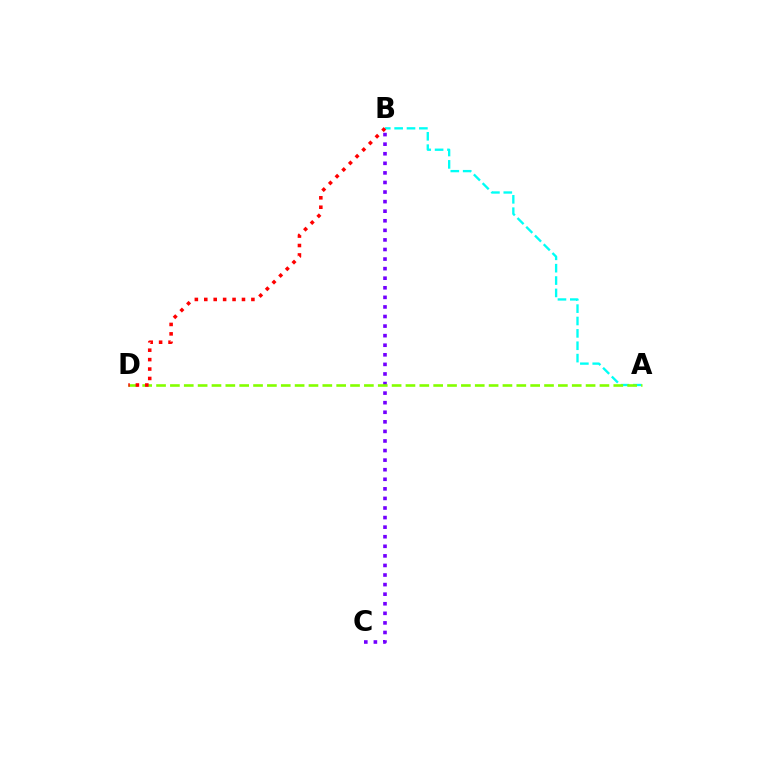{('A', 'B'): [{'color': '#00fff6', 'line_style': 'dashed', 'thickness': 1.68}], ('B', 'C'): [{'color': '#7200ff', 'line_style': 'dotted', 'thickness': 2.6}], ('A', 'D'): [{'color': '#84ff00', 'line_style': 'dashed', 'thickness': 1.88}], ('B', 'D'): [{'color': '#ff0000', 'line_style': 'dotted', 'thickness': 2.56}]}